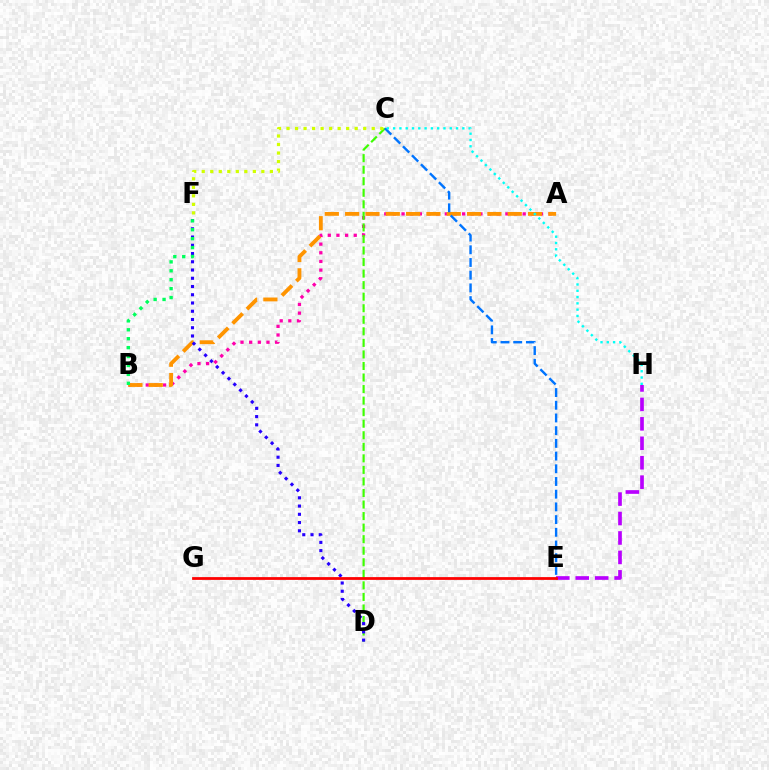{('A', 'B'): [{'color': '#ff00ac', 'line_style': 'dotted', 'thickness': 2.35}, {'color': '#ff9400', 'line_style': 'dashed', 'thickness': 2.76}], ('C', 'D'): [{'color': '#3dff00', 'line_style': 'dashed', 'thickness': 1.57}], ('E', 'H'): [{'color': '#b900ff', 'line_style': 'dashed', 'thickness': 2.64}], ('C', 'F'): [{'color': '#d1ff00', 'line_style': 'dotted', 'thickness': 2.31}], ('C', 'E'): [{'color': '#0074ff', 'line_style': 'dashed', 'thickness': 1.73}], ('D', 'F'): [{'color': '#2500ff', 'line_style': 'dotted', 'thickness': 2.24}], ('E', 'G'): [{'color': '#ff0000', 'line_style': 'solid', 'thickness': 2.0}], ('B', 'F'): [{'color': '#00ff5c', 'line_style': 'dotted', 'thickness': 2.42}], ('C', 'H'): [{'color': '#00fff6', 'line_style': 'dotted', 'thickness': 1.71}]}